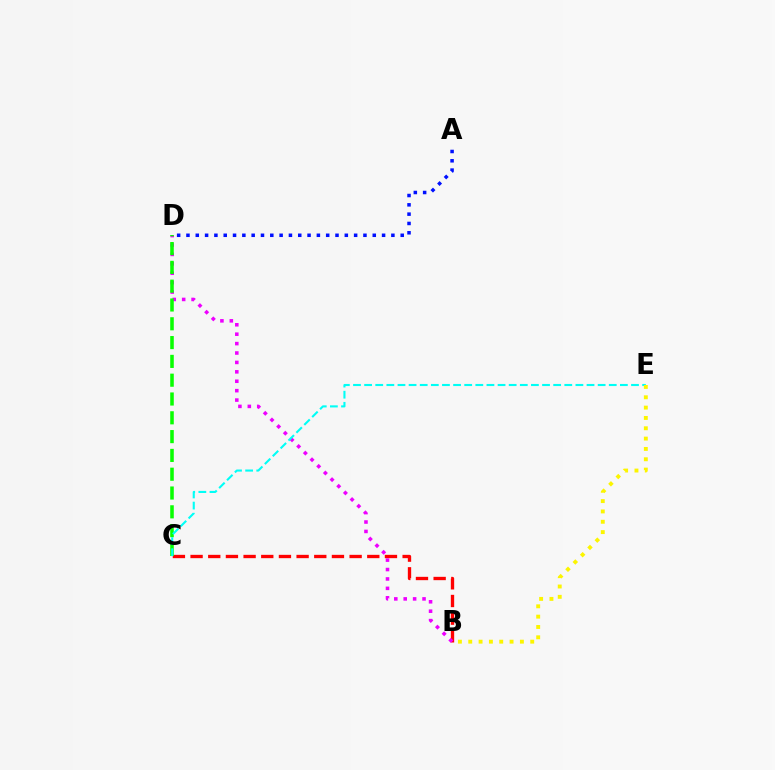{('B', 'C'): [{'color': '#ff0000', 'line_style': 'dashed', 'thickness': 2.4}], ('B', 'D'): [{'color': '#ee00ff', 'line_style': 'dotted', 'thickness': 2.56}], ('C', 'D'): [{'color': '#08ff00', 'line_style': 'dashed', 'thickness': 2.55}], ('C', 'E'): [{'color': '#00fff6', 'line_style': 'dashed', 'thickness': 1.51}], ('B', 'E'): [{'color': '#fcf500', 'line_style': 'dotted', 'thickness': 2.81}], ('A', 'D'): [{'color': '#0010ff', 'line_style': 'dotted', 'thickness': 2.53}]}